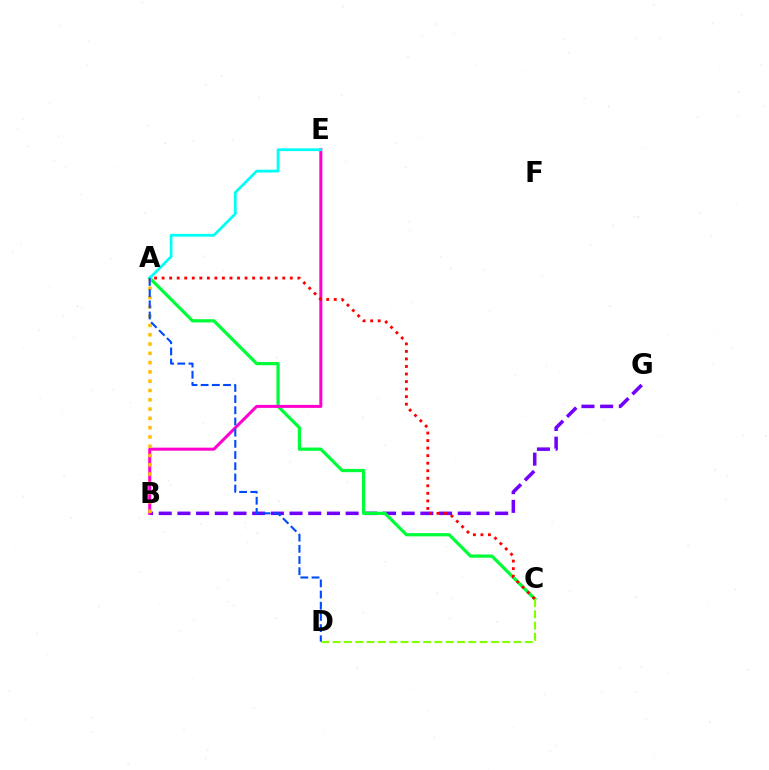{('B', 'G'): [{'color': '#7200ff', 'line_style': 'dashed', 'thickness': 2.54}], ('A', 'C'): [{'color': '#00ff39', 'line_style': 'solid', 'thickness': 2.33}, {'color': '#ff0000', 'line_style': 'dotted', 'thickness': 2.05}], ('B', 'E'): [{'color': '#ff00cf', 'line_style': 'solid', 'thickness': 2.17}], ('A', 'B'): [{'color': '#ffbd00', 'line_style': 'dotted', 'thickness': 2.52}], ('C', 'D'): [{'color': '#84ff00', 'line_style': 'dashed', 'thickness': 1.54}], ('A', 'E'): [{'color': '#00fff6', 'line_style': 'solid', 'thickness': 1.99}], ('A', 'D'): [{'color': '#004bff', 'line_style': 'dashed', 'thickness': 1.52}]}